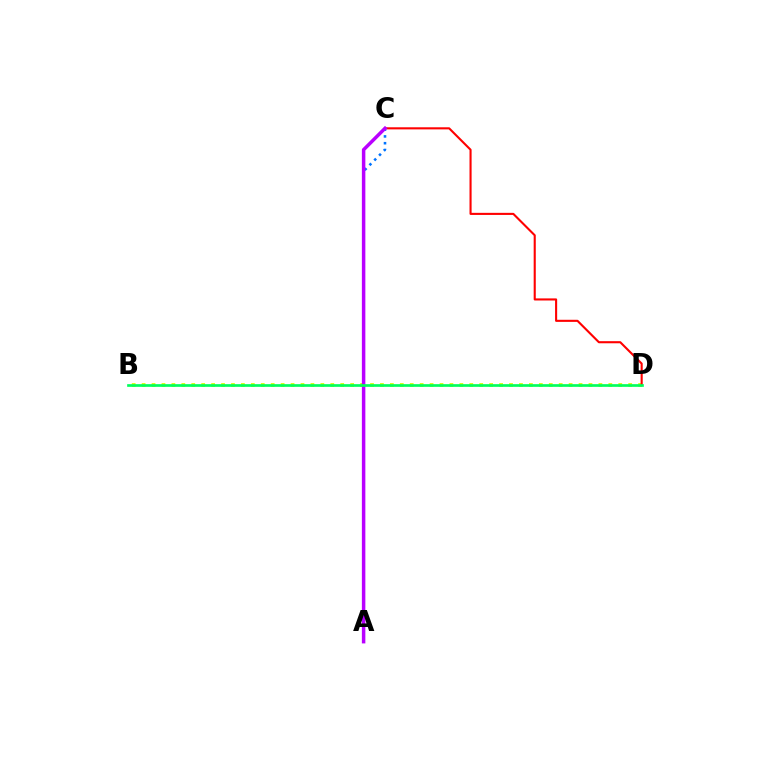{('B', 'D'): [{'color': '#d1ff00', 'line_style': 'dotted', 'thickness': 2.7}, {'color': '#00ff5c', 'line_style': 'solid', 'thickness': 1.93}], ('C', 'D'): [{'color': '#ff0000', 'line_style': 'solid', 'thickness': 1.51}], ('A', 'C'): [{'color': '#0074ff', 'line_style': 'dotted', 'thickness': 1.85}, {'color': '#b900ff', 'line_style': 'solid', 'thickness': 2.51}]}